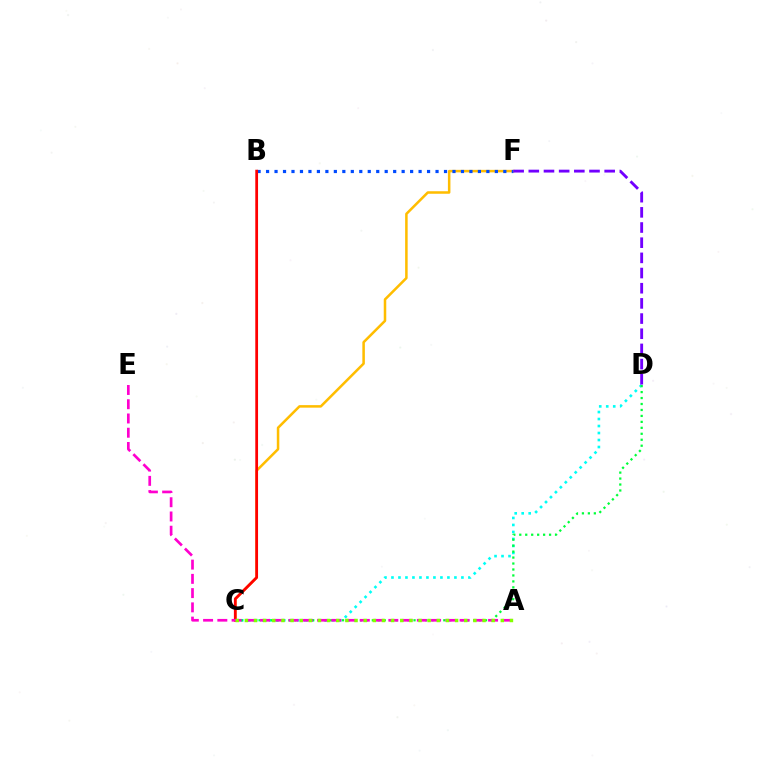{('C', 'D'): [{'color': '#00fff6', 'line_style': 'dotted', 'thickness': 1.9}, {'color': '#00ff39', 'line_style': 'dotted', 'thickness': 1.62}], ('C', 'F'): [{'color': '#ffbd00', 'line_style': 'solid', 'thickness': 1.82}], ('B', 'F'): [{'color': '#004bff', 'line_style': 'dotted', 'thickness': 2.3}], ('B', 'C'): [{'color': '#ff0000', 'line_style': 'solid', 'thickness': 1.99}], ('A', 'E'): [{'color': '#ff00cf', 'line_style': 'dashed', 'thickness': 1.94}], ('A', 'C'): [{'color': '#84ff00', 'line_style': 'dotted', 'thickness': 2.48}], ('D', 'F'): [{'color': '#7200ff', 'line_style': 'dashed', 'thickness': 2.06}]}